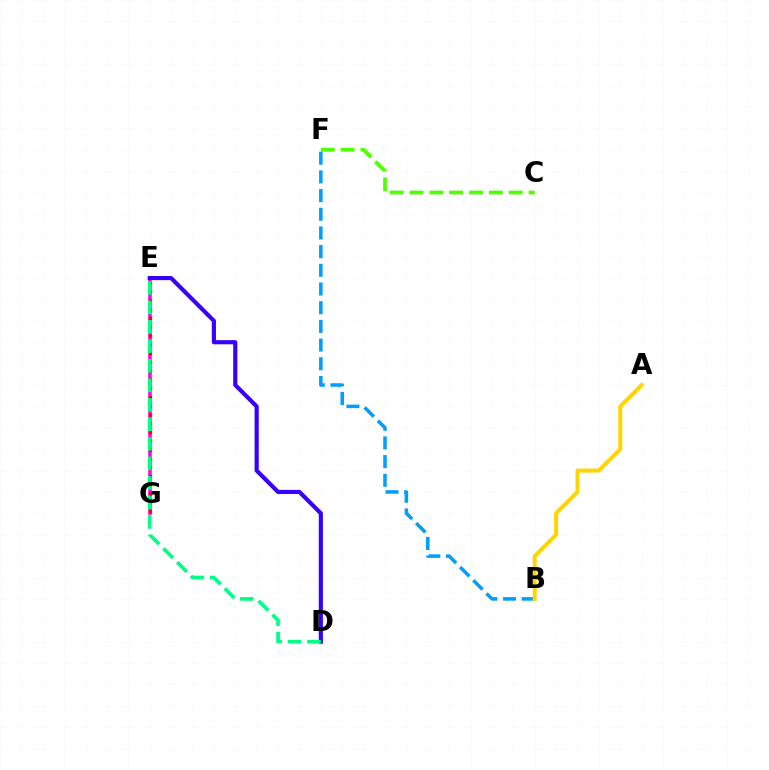{('E', 'G'): [{'color': '#ff00ed', 'line_style': 'solid', 'thickness': 2.54}, {'color': '#ff0000', 'line_style': 'dotted', 'thickness': 2.39}], ('C', 'F'): [{'color': '#4fff00', 'line_style': 'dashed', 'thickness': 2.7}], ('B', 'F'): [{'color': '#009eff', 'line_style': 'dashed', 'thickness': 2.54}], ('A', 'B'): [{'color': '#ffd500', 'line_style': 'solid', 'thickness': 2.86}], ('D', 'E'): [{'color': '#3700ff', 'line_style': 'solid', 'thickness': 2.98}, {'color': '#00ff86', 'line_style': 'dashed', 'thickness': 2.65}]}